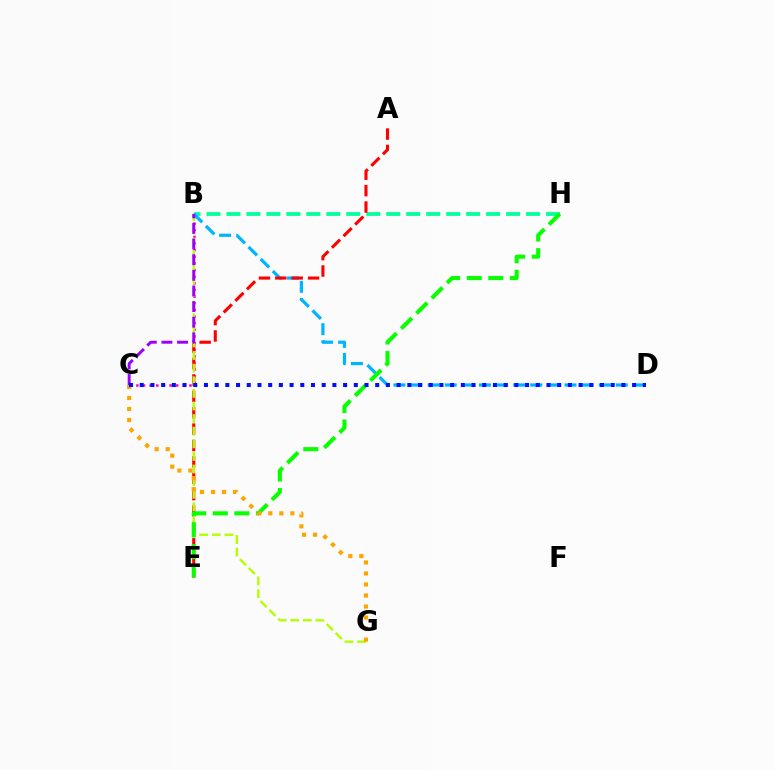{('B', 'C'): [{'color': '#ff00bd', 'line_style': 'dotted', 'thickness': 1.8}, {'color': '#9b00ff', 'line_style': 'dashed', 'thickness': 2.12}], ('B', 'H'): [{'color': '#00ff9d', 'line_style': 'dashed', 'thickness': 2.71}], ('B', 'D'): [{'color': '#00b5ff', 'line_style': 'dashed', 'thickness': 2.32}], ('A', 'E'): [{'color': '#ff0000', 'line_style': 'dashed', 'thickness': 2.23}], ('B', 'G'): [{'color': '#b3ff00', 'line_style': 'dashed', 'thickness': 1.71}], ('E', 'H'): [{'color': '#08ff00', 'line_style': 'dashed', 'thickness': 2.93}], ('C', 'G'): [{'color': '#ffa500', 'line_style': 'dotted', 'thickness': 2.99}], ('C', 'D'): [{'color': '#0010ff', 'line_style': 'dotted', 'thickness': 2.91}]}